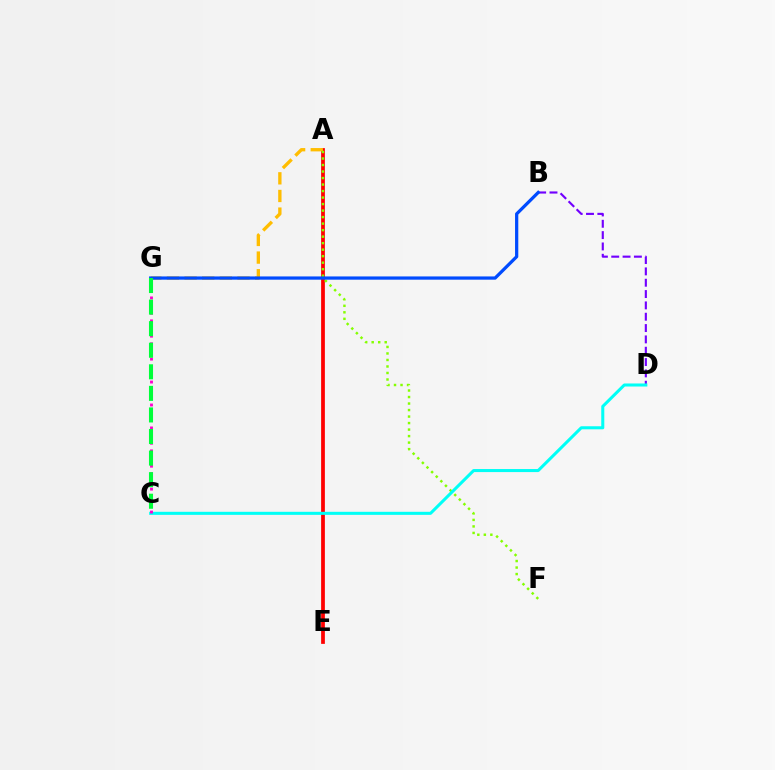{('A', 'E'): [{'color': '#ff0000', 'line_style': 'solid', 'thickness': 2.7}], ('A', 'G'): [{'color': '#ffbd00', 'line_style': 'dashed', 'thickness': 2.4}], ('A', 'F'): [{'color': '#84ff00', 'line_style': 'dotted', 'thickness': 1.77}], ('B', 'D'): [{'color': '#7200ff', 'line_style': 'dashed', 'thickness': 1.54}], ('C', 'D'): [{'color': '#00fff6', 'line_style': 'solid', 'thickness': 2.19}], ('C', 'G'): [{'color': '#ff00cf', 'line_style': 'dotted', 'thickness': 2.08}, {'color': '#00ff39', 'line_style': 'dashed', 'thickness': 2.93}], ('B', 'G'): [{'color': '#004bff', 'line_style': 'solid', 'thickness': 2.33}]}